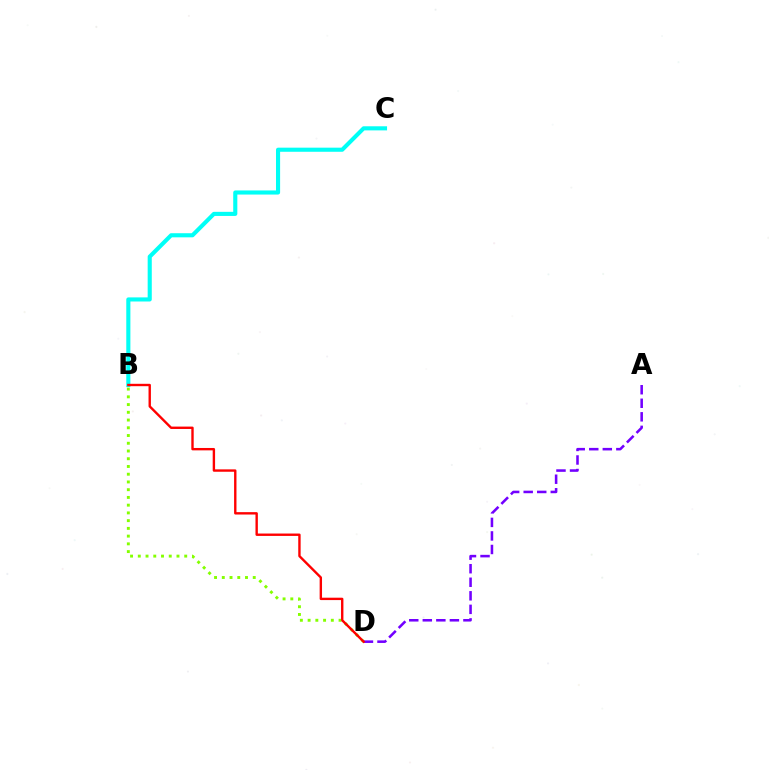{('B', 'C'): [{'color': '#00fff6', 'line_style': 'solid', 'thickness': 2.96}], ('B', 'D'): [{'color': '#84ff00', 'line_style': 'dotted', 'thickness': 2.1}, {'color': '#ff0000', 'line_style': 'solid', 'thickness': 1.72}], ('A', 'D'): [{'color': '#7200ff', 'line_style': 'dashed', 'thickness': 1.84}]}